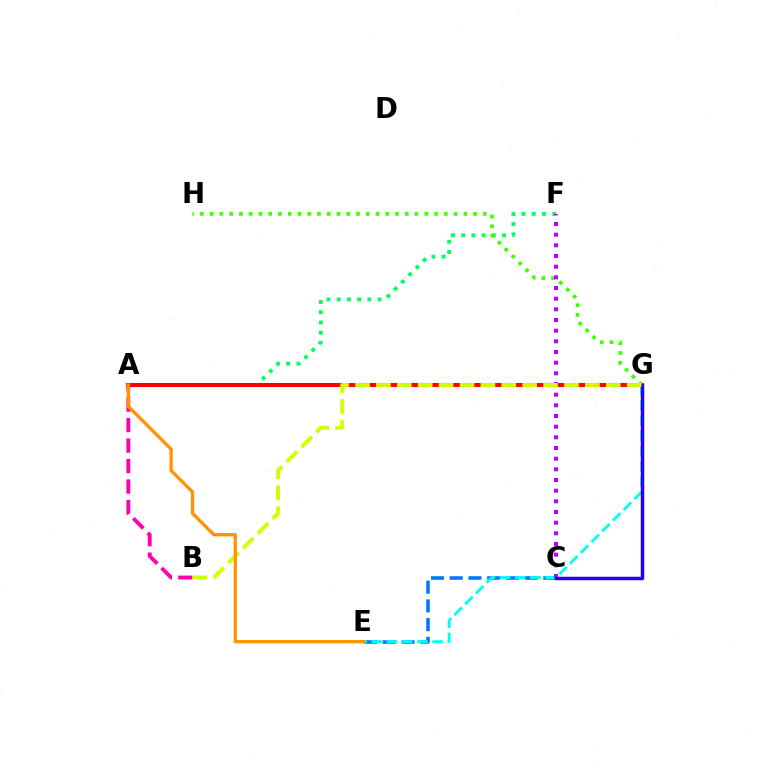{('C', 'E'): [{'color': '#0074ff', 'line_style': 'dashed', 'thickness': 2.54}], ('A', 'F'): [{'color': '#00ff5c', 'line_style': 'dotted', 'thickness': 2.78}], ('E', 'G'): [{'color': '#00fff6', 'line_style': 'dashed', 'thickness': 2.07}], ('A', 'G'): [{'color': '#ff0000', 'line_style': 'solid', 'thickness': 2.93}], ('A', 'B'): [{'color': '#ff00ac', 'line_style': 'dashed', 'thickness': 2.78}], ('G', 'H'): [{'color': '#3dff00', 'line_style': 'dotted', 'thickness': 2.65}], ('C', 'F'): [{'color': '#b900ff', 'line_style': 'dotted', 'thickness': 2.9}], ('C', 'G'): [{'color': '#2500ff', 'line_style': 'solid', 'thickness': 2.51}], ('B', 'G'): [{'color': '#d1ff00', 'line_style': 'dashed', 'thickness': 2.84}], ('A', 'E'): [{'color': '#ff9400', 'line_style': 'solid', 'thickness': 2.4}]}